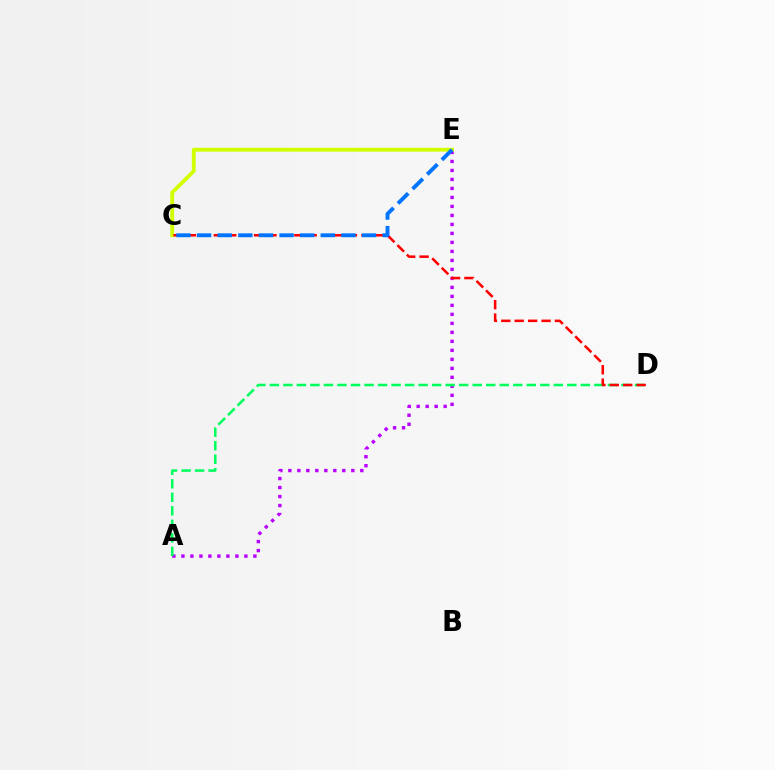{('A', 'E'): [{'color': '#b900ff', 'line_style': 'dotted', 'thickness': 2.44}], ('A', 'D'): [{'color': '#00ff5c', 'line_style': 'dashed', 'thickness': 1.84}], ('C', 'E'): [{'color': '#d1ff00', 'line_style': 'solid', 'thickness': 2.76}, {'color': '#0074ff', 'line_style': 'dashed', 'thickness': 2.8}], ('C', 'D'): [{'color': '#ff0000', 'line_style': 'dashed', 'thickness': 1.82}]}